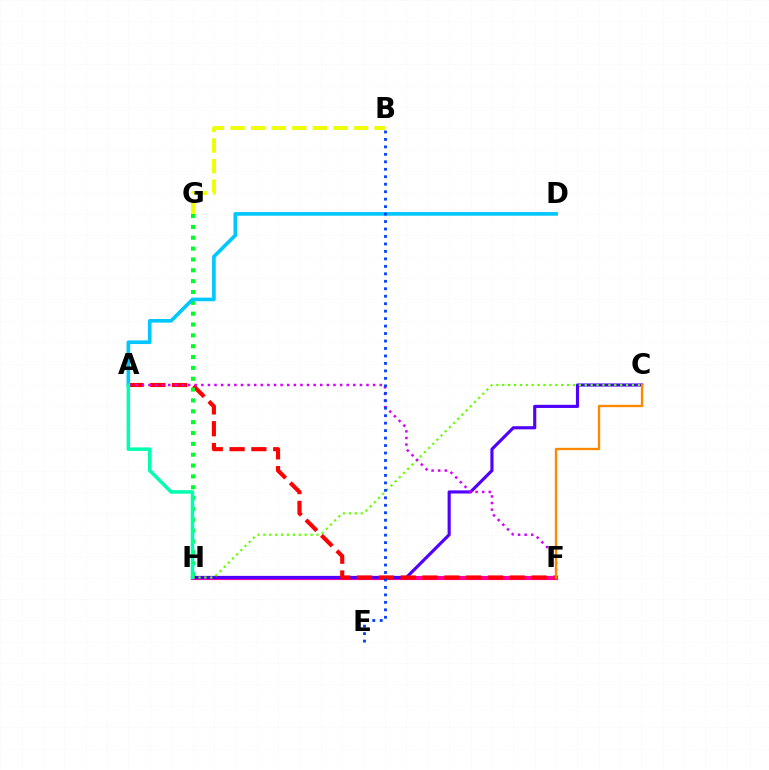{('F', 'H'): [{'color': '#ff00a0', 'line_style': 'solid', 'thickness': 2.98}], ('C', 'H'): [{'color': '#4f00ff', 'line_style': 'solid', 'thickness': 2.26}, {'color': '#66ff00', 'line_style': 'dotted', 'thickness': 1.6}], ('A', 'F'): [{'color': '#ff0000', 'line_style': 'dashed', 'thickness': 2.96}, {'color': '#d600ff', 'line_style': 'dotted', 'thickness': 1.8}], ('G', 'H'): [{'color': '#00ff27', 'line_style': 'dotted', 'thickness': 2.95}], ('B', 'G'): [{'color': '#eeff00', 'line_style': 'dashed', 'thickness': 2.79}], ('A', 'D'): [{'color': '#00c7ff', 'line_style': 'solid', 'thickness': 2.62}], ('A', 'H'): [{'color': '#00ffaf', 'line_style': 'solid', 'thickness': 2.53}], ('C', 'F'): [{'color': '#ff8800', 'line_style': 'solid', 'thickness': 1.69}], ('B', 'E'): [{'color': '#003fff', 'line_style': 'dotted', 'thickness': 2.03}]}